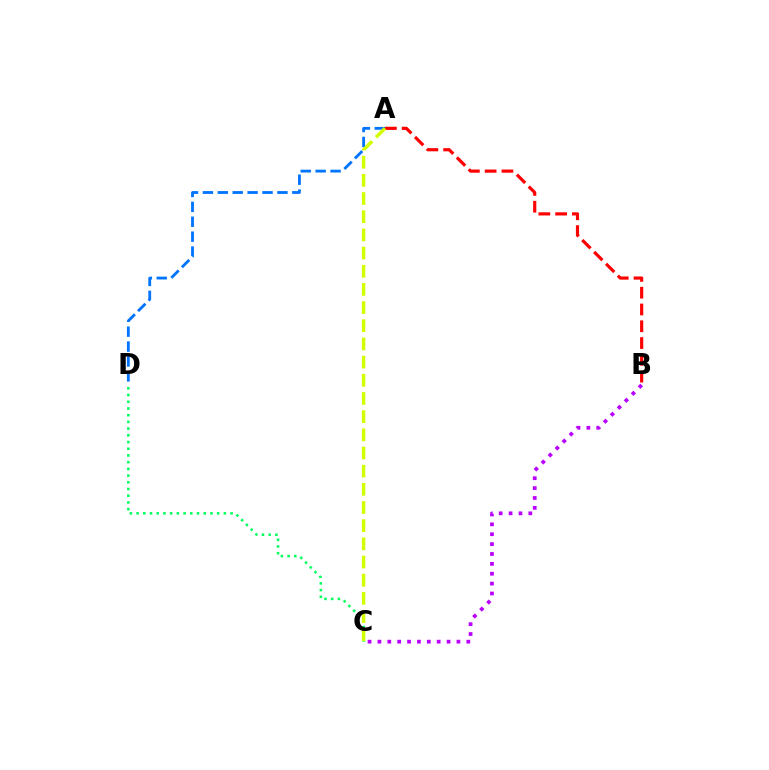{('B', 'C'): [{'color': '#b900ff', 'line_style': 'dotted', 'thickness': 2.68}], ('C', 'D'): [{'color': '#00ff5c', 'line_style': 'dotted', 'thickness': 1.82}], ('A', 'D'): [{'color': '#0074ff', 'line_style': 'dashed', 'thickness': 2.02}], ('A', 'B'): [{'color': '#ff0000', 'line_style': 'dashed', 'thickness': 2.28}], ('A', 'C'): [{'color': '#d1ff00', 'line_style': 'dashed', 'thickness': 2.47}]}